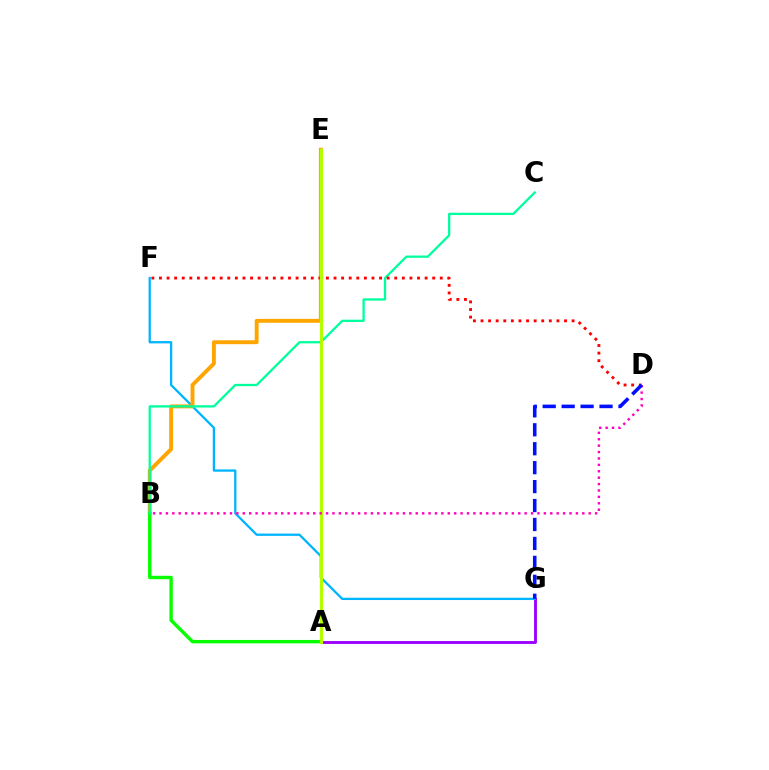{('A', 'G'): [{'color': '#9b00ff', 'line_style': 'solid', 'thickness': 2.06}], ('F', 'G'): [{'color': '#00b5ff', 'line_style': 'solid', 'thickness': 1.65}], ('B', 'E'): [{'color': '#ffa500', 'line_style': 'solid', 'thickness': 2.8}], ('A', 'B'): [{'color': '#08ff00', 'line_style': 'solid', 'thickness': 2.45}], ('B', 'C'): [{'color': '#00ff9d', 'line_style': 'solid', 'thickness': 1.65}], ('D', 'F'): [{'color': '#ff0000', 'line_style': 'dotted', 'thickness': 2.06}], ('A', 'E'): [{'color': '#b3ff00', 'line_style': 'solid', 'thickness': 2.33}], ('B', 'D'): [{'color': '#ff00bd', 'line_style': 'dotted', 'thickness': 1.74}], ('D', 'G'): [{'color': '#0010ff', 'line_style': 'dashed', 'thickness': 2.57}]}